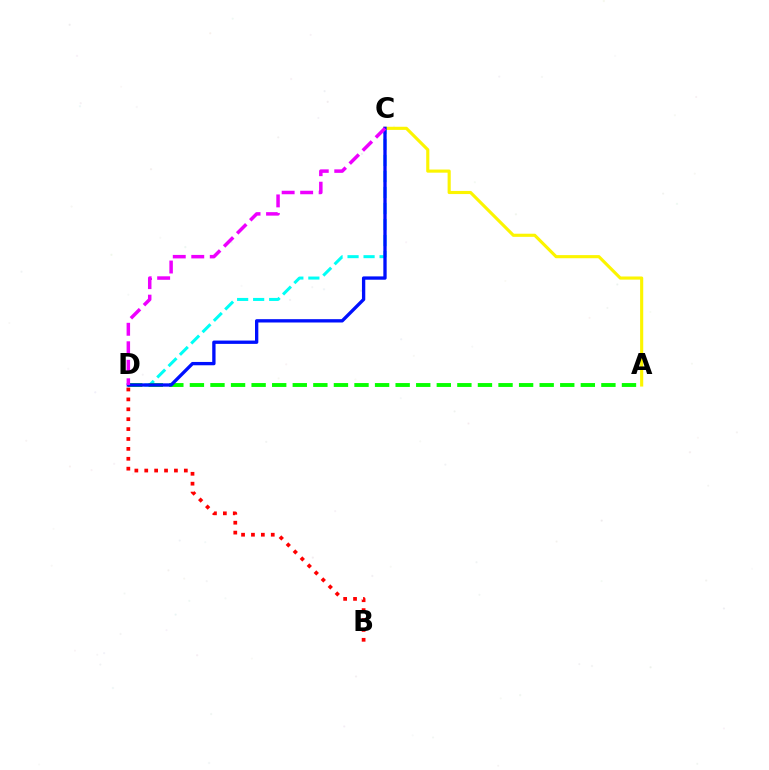{('C', 'D'): [{'color': '#00fff6', 'line_style': 'dashed', 'thickness': 2.18}, {'color': '#0010ff', 'line_style': 'solid', 'thickness': 2.39}, {'color': '#ee00ff', 'line_style': 'dashed', 'thickness': 2.51}], ('A', 'D'): [{'color': '#08ff00', 'line_style': 'dashed', 'thickness': 2.8}], ('A', 'C'): [{'color': '#fcf500', 'line_style': 'solid', 'thickness': 2.25}], ('B', 'D'): [{'color': '#ff0000', 'line_style': 'dotted', 'thickness': 2.69}]}